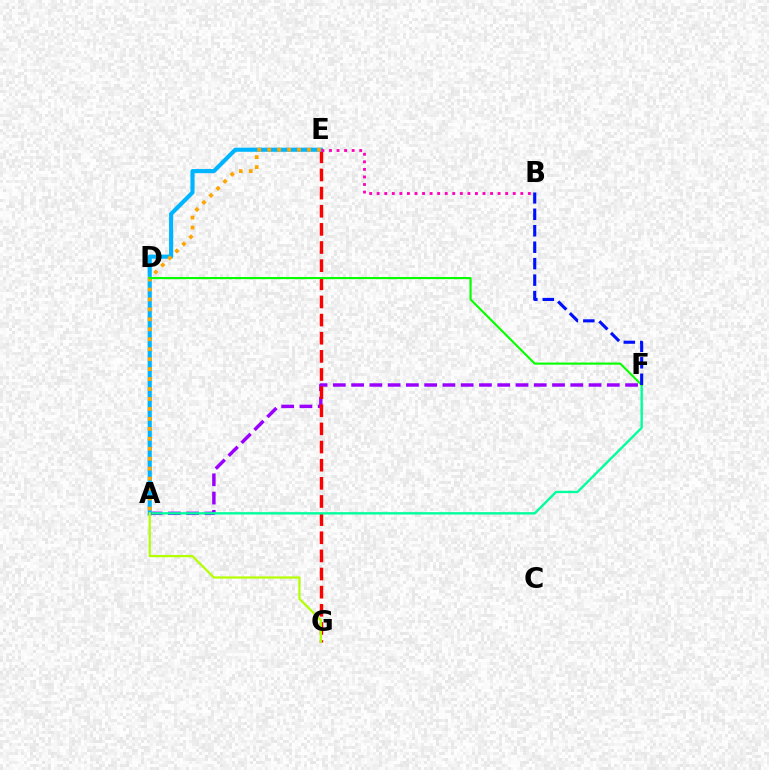{('A', 'F'): [{'color': '#9b00ff', 'line_style': 'dashed', 'thickness': 2.48}, {'color': '#00ff9d', 'line_style': 'solid', 'thickness': 1.71}], ('E', 'G'): [{'color': '#ff0000', 'line_style': 'dashed', 'thickness': 2.46}], ('A', 'E'): [{'color': '#00b5ff', 'line_style': 'solid', 'thickness': 2.97}, {'color': '#ffa500', 'line_style': 'dotted', 'thickness': 2.71}], ('A', 'G'): [{'color': '#b3ff00', 'line_style': 'solid', 'thickness': 1.59}], ('B', 'E'): [{'color': '#ff00bd', 'line_style': 'dotted', 'thickness': 2.05}], ('D', 'F'): [{'color': '#08ff00', 'line_style': 'solid', 'thickness': 1.54}], ('B', 'F'): [{'color': '#0010ff', 'line_style': 'dashed', 'thickness': 2.24}]}